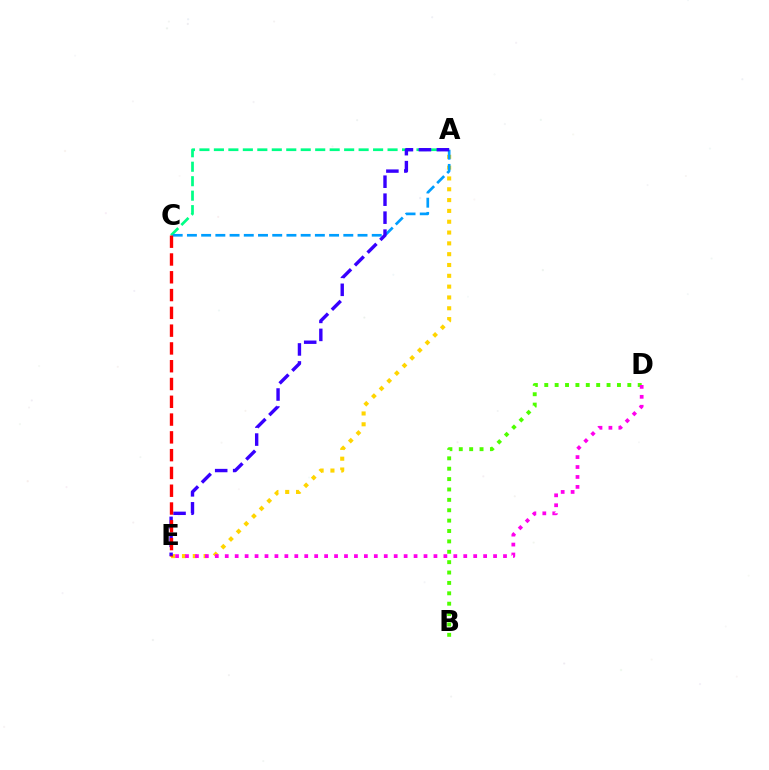{('A', 'E'): [{'color': '#ffd500', 'line_style': 'dotted', 'thickness': 2.94}, {'color': '#3700ff', 'line_style': 'dashed', 'thickness': 2.44}], ('A', 'C'): [{'color': '#00ff86', 'line_style': 'dashed', 'thickness': 1.97}, {'color': '#009eff', 'line_style': 'dashed', 'thickness': 1.93}], ('B', 'D'): [{'color': '#4fff00', 'line_style': 'dotted', 'thickness': 2.82}], ('D', 'E'): [{'color': '#ff00ed', 'line_style': 'dotted', 'thickness': 2.7}], ('C', 'E'): [{'color': '#ff0000', 'line_style': 'dashed', 'thickness': 2.42}]}